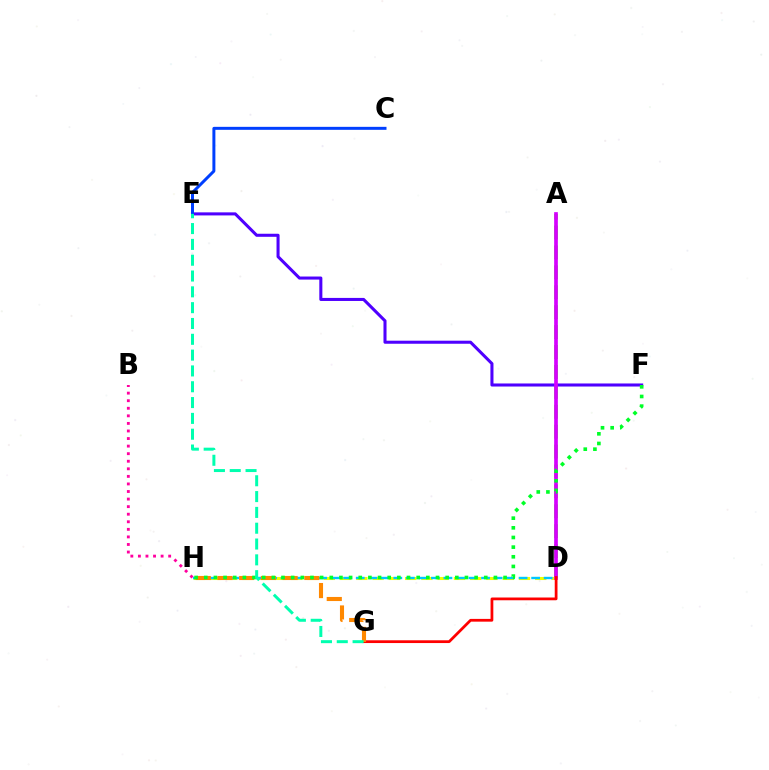{('A', 'D'): [{'color': '#66ff00', 'line_style': 'dashed', 'thickness': 2.71}, {'color': '#d600ff', 'line_style': 'solid', 'thickness': 2.65}], ('D', 'H'): [{'color': '#eeff00', 'line_style': 'dashed', 'thickness': 2.21}, {'color': '#00c7ff', 'line_style': 'dashed', 'thickness': 1.7}], ('E', 'F'): [{'color': '#4f00ff', 'line_style': 'solid', 'thickness': 2.2}], ('C', 'E'): [{'color': '#003fff', 'line_style': 'solid', 'thickness': 2.15}], ('D', 'G'): [{'color': '#ff0000', 'line_style': 'solid', 'thickness': 1.99}], ('G', 'H'): [{'color': '#ff8800', 'line_style': 'dashed', 'thickness': 2.95}], ('B', 'H'): [{'color': '#ff00a0', 'line_style': 'dotted', 'thickness': 2.06}], ('F', 'H'): [{'color': '#00ff27', 'line_style': 'dotted', 'thickness': 2.62}], ('E', 'G'): [{'color': '#00ffaf', 'line_style': 'dashed', 'thickness': 2.15}]}